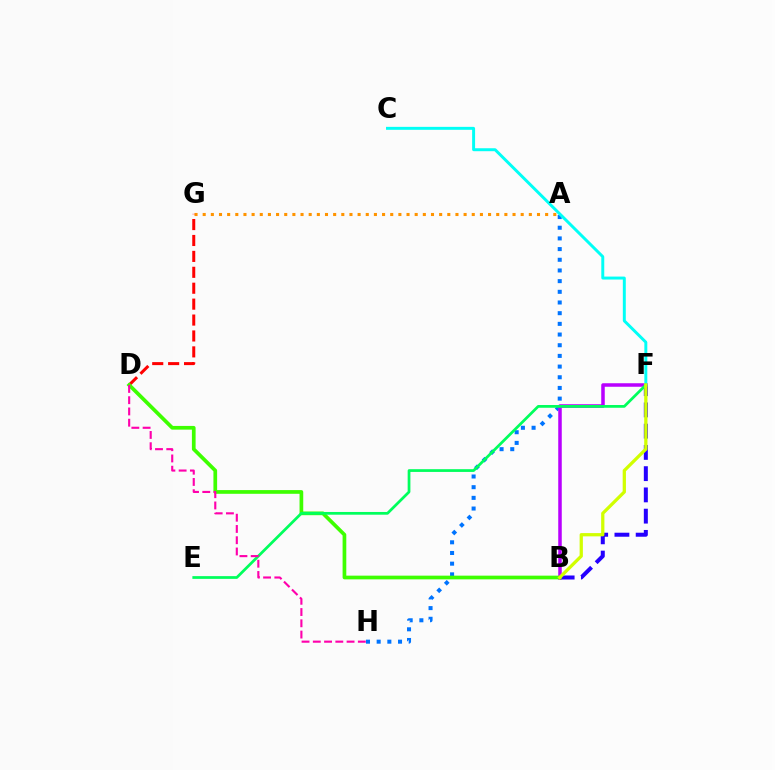{('B', 'F'): [{'color': '#2500ff', 'line_style': 'dashed', 'thickness': 2.89}, {'color': '#b900ff', 'line_style': 'solid', 'thickness': 2.53}, {'color': '#d1ff00', 'line_style': 'solid', 'thickness': 2.35}], ('A', 'H'): [{'color': '#0074ff', 'line_style': 'dotted', 'thickness': 2.9}], ('C', 'F'): [{'color': '#00fff6', 'line_style': 'solid', 'thickness': 2.13}], ('A', 'G'): [{'color': '#ff9400', 'line_style': 'dotted', 'thickness': 2.22}], ('D', 'G'): [{'color': '#ff0000', 'line_style': 'dashed', 'thickness': 2.16}], ('B', 'D'): [{'color': '#3dff00', 'line_style': 'solid', 'thickness': 2.66}], ('E', 'F'): [{'color': '#00ff5c', 'line_style': 'solid', 'thickness': 1.97}], ('D', 'H'): [{'color': '#ff00ac', 'line_style': 'dashed', 'thickness': 1.53}]}